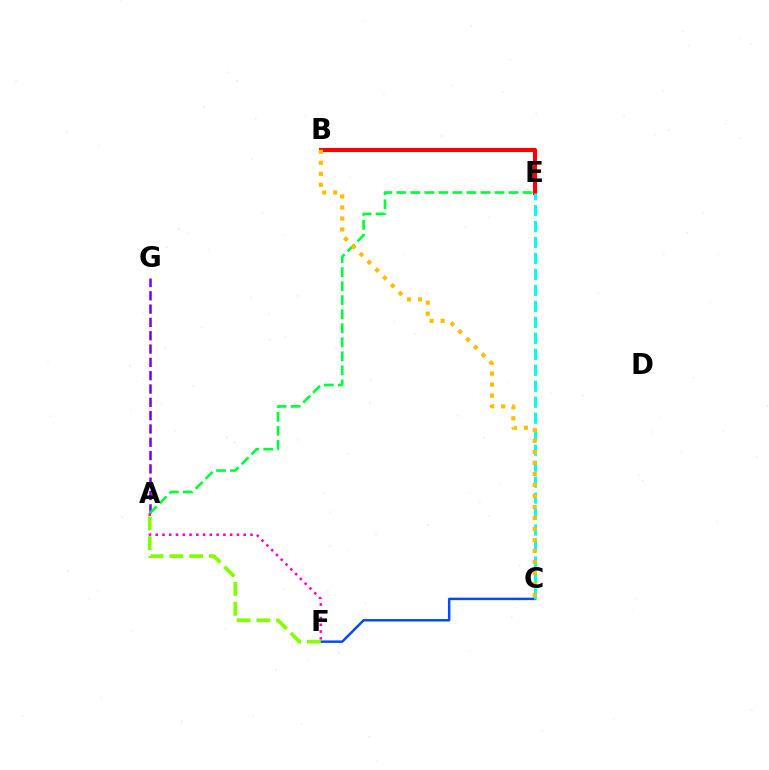{('B', 'E'): [{'color': '#ff0000', 'line_style': 'solid', 'thickness': 2.96}], ('A', 'G'): [{'color': '#7200ff', 'line_style': 'dashed', 'thickness': 1.81}], ('C', 'F'): [{'color': '#004bff', 'line_style': 'solid', 'thickness': 1.78}], ('A', 'E'): [{'color': '#00ff39', 'line_style': 'dashed', 'thickness': 1.91}], ('C', 'E'): [{'color': '#00fff6', 'line_style': 'dashed', 'thickness': 2.17}], ('B', 'C'): [{'color': '#ffbd00', 'line_style': 'dotted', 'thickness': 2.99}], ('A', 'F'): [{'color': '#ff00cf', 'line_style': 'dotted', 'thickness': 1.84}, {'color': '#84ff00', 'line_style': 'dashed', 'thickness': 2.69}]}